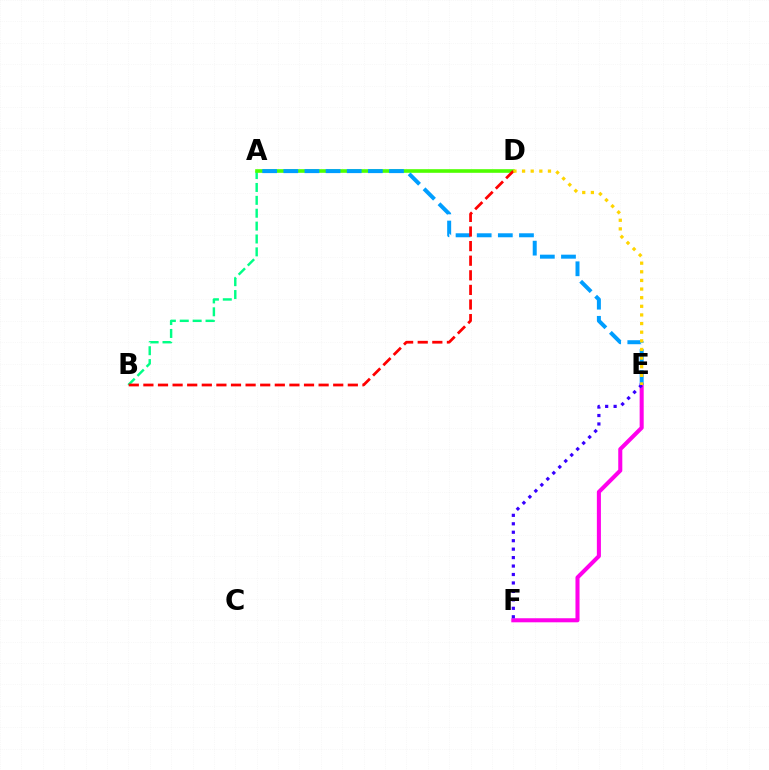{('A', 'B'): [{'color': '#00ff86', 'line_style': 'dashed', 'thickness': 1.75}], ('A', 'D'): [{'color': '#4fff00', 'line_style': 'solid', 'thickness': 2.61}], ('E', 'F'): [{'color': '#ff00ed', 'line_style': 'solid', 'thickness': 2.92}, {'color': '#3700ff', 'line_style': 'dotted', 'thickness': 2.3}], ('A', 'E'): [{'color': '#009eff', 'line_style': 'dashed', 'thickness': 2.87}], ('B', 'D'): [{'color': '#ff0000', 'line_style': 'dashed', 'thickness': 1.98}], ('D', 'E'): [{'color': '#ffd500', 'line_style': 'dotted', 'thickness': 2.34}]}